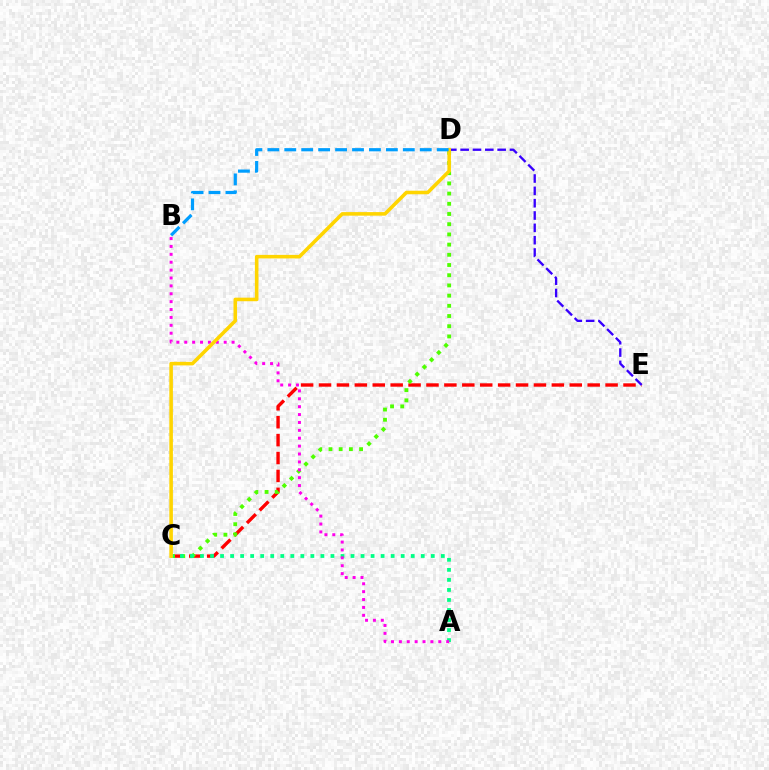{('C', 'E'): [{'color': '#ff0000', 'line_style': 'dashed', 'thickness': 2.43}], ('C', 'D'): [{'color': '#4fff00', 'line_style': 'dotted', 'thickness': 2.77}, {'color': '#ffd500', 'line_style': 'solid', 'thickness': 2.57}], ('D', 'E'): [{'color': '#3700ff', 'line_style': 'dashed', 'thickness': 1.68}], ('A', 'C'): [{'color': '#00ff86', 'line_style': 'dotted', 'thickness': 2.73}], ('A', 'B'): [{'color': '#ff00ed', 'line_style': 'dotted', 'thickness': 2.14}], ('B', 'D'): [{'color': '#009eff', 'line_style': 'dashed', 'thickness': 2.3}]}